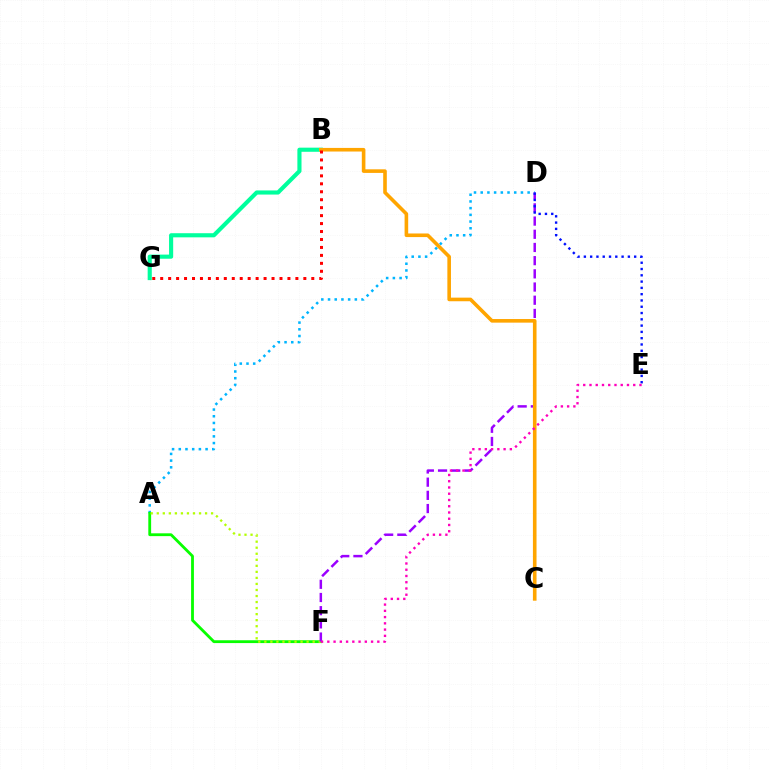{('B', 'G'): [{'color': '#00ff9d', 'line_style': 'solid', 'thickness': 2.97}, {'color': '#ff0000', 'line_style': 'dotted', 'thickness': 2.16}], ('A', 'D'): [{'color': '#00b5ff', 'line_style': 'dotted', 'thickness': 1.82}], ('A', 'F'): [{'color': '#08ff00', 'line_style': 'solid', 'thickness': 2.03}, {'color': '#b3ff00', 'line_style': 'dotted', 'thickness': 1.64}], ('D', 'F'): [{'color': '#9b00ff', 'line_style': 'dashed', 'thickness': 1.79}], ('D', 'E'): [{'color': '#0010ff', 'line_style': 'dotted', 'thickness': 1.71}], ('B', 'C'): [{'color': '#ffa500', 'line_style': 'solid', 'thickness': 2.6}], ('E', 'F'): [{'color': '#ff00bd', 'line_style': 'dotted', 'thickness': 1.7}]}